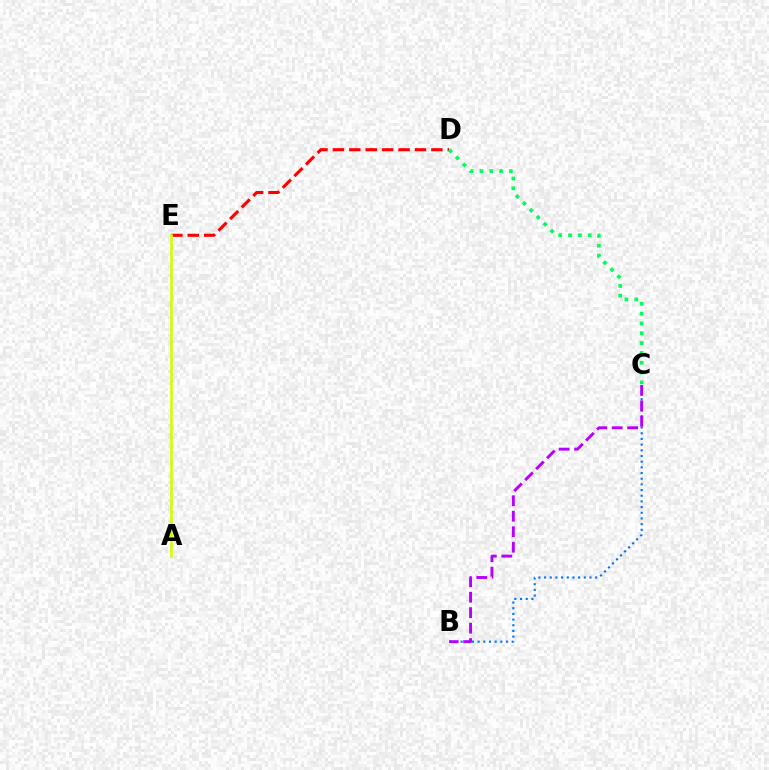{('D', 'E'): [{'color': '#ff0000', 'line_style': 'dashed', 'thickness': 2.23}], ('C', 'D'): [{'color': '#00ff5c', 'line_style': 'dotted', 'thickness': 2.67}], ('A', 'E'): [{'color': '#d1ff00', 'line_style': 'solid', 'thickness': 1.89}], ('B', 'C'): [{'color': '#0074ff', 'line_style': 'dotted', 'thickness': 1.54}, {'color': '#b900ff', 'line_style': 'dashed', 'thickness': 2.1}]}